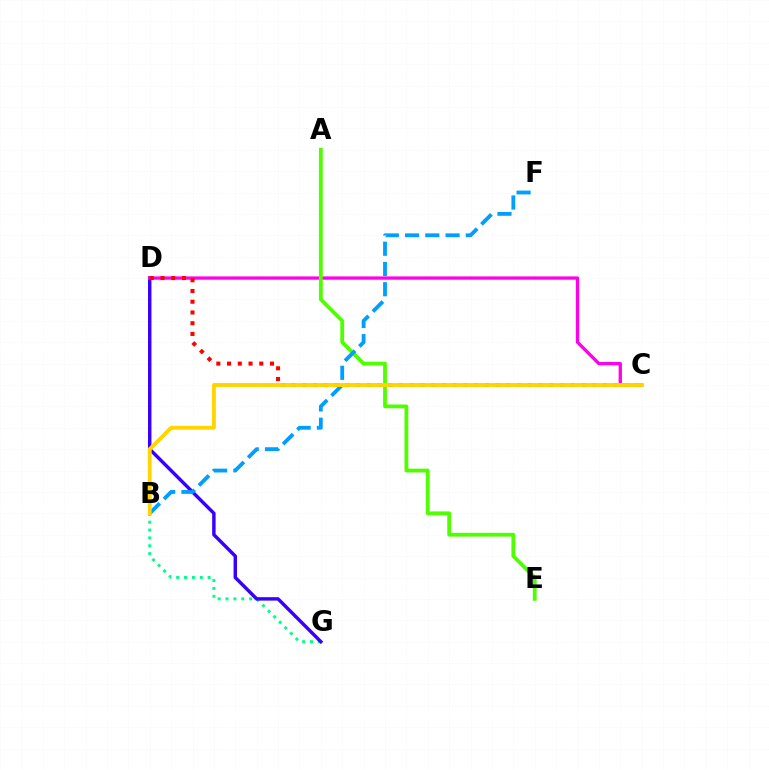{('B', 'G'): [{'color': '#00ff86', 'line_style': 'dotted', 'thickness': 2.14}], ('D', 'G'): [{'color': '#3700ff', 'line_style': 'solid', 'thickness': 2.47}], ('C', 'D'): [{'color': '#ff00ed', 'line_style': 'solid', 'thickness': 2.38}, {'color': '#ff0000', 'line_style': 'dotted', 'thickness': 2.92}], ('A', 'E'): [{'color': '#4fff00', 'line_style': 'solid', 'thickness': 2.74}], ('B', 'F'): [{'color': '#009eff', 'line_style': 'dashed', 'thickness': 2.75}], ('B', 'C'): [{'color': '#ffd500', 'line_style': 'solid', 'thickness': 2.79}]}